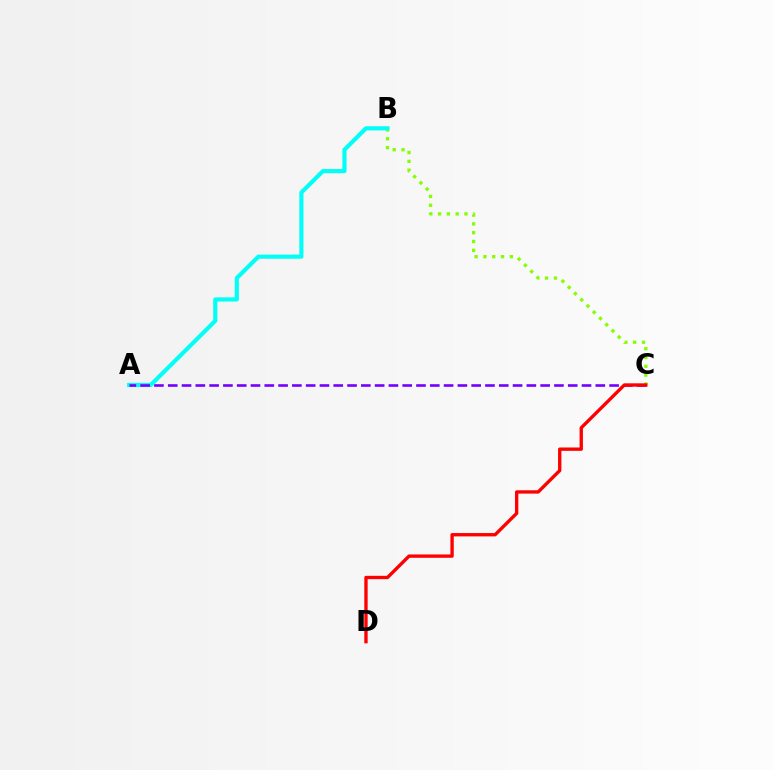{('B', 'C'): [{'color': '#84ff00', 'line_style': 'dotted', 'thickness': 2.39}], ('A', 'B'): [{'color': '#00fff6', 'line_style': 'solid', 'thickness': 2.98}], ('A', 'C'): [{'color': '#7200ff', 'line_style': 'dashed', 'thickness': 1.87}], ('C', 'D'): [{'color': '#ff0000', 'line_style': 'solid', 'thickness': 2.41}]}